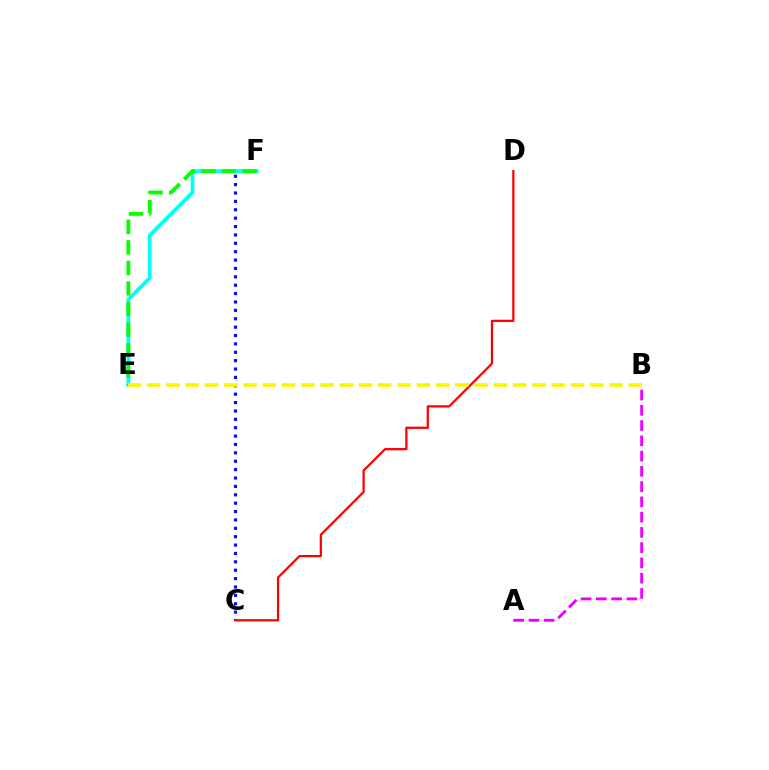{('C', 'F'): [{'color': '#0010ff', 'line_style': 'dotted', 'thickness': 2.28}], ('C', 'D'): [{'color': '#ff0000', 'line_style': 'solid', 'thickness': 1.61}], ('E', 'F'): [{'color': '#00fff6', 'line_style': 'solid', 'thickness': 2.68}, {'color': '#08ff00', 'line_style': 'dashed', 'thickness': 2.79}], ('A', 'B'): [{'color': '#ee00ff', 'line_style': 'dashed', 'thickness': 2.07}], ('B', 'E'): [{'color': '#fcf500', 'line_style': 'dashed', 'thickness': 2.62}]}